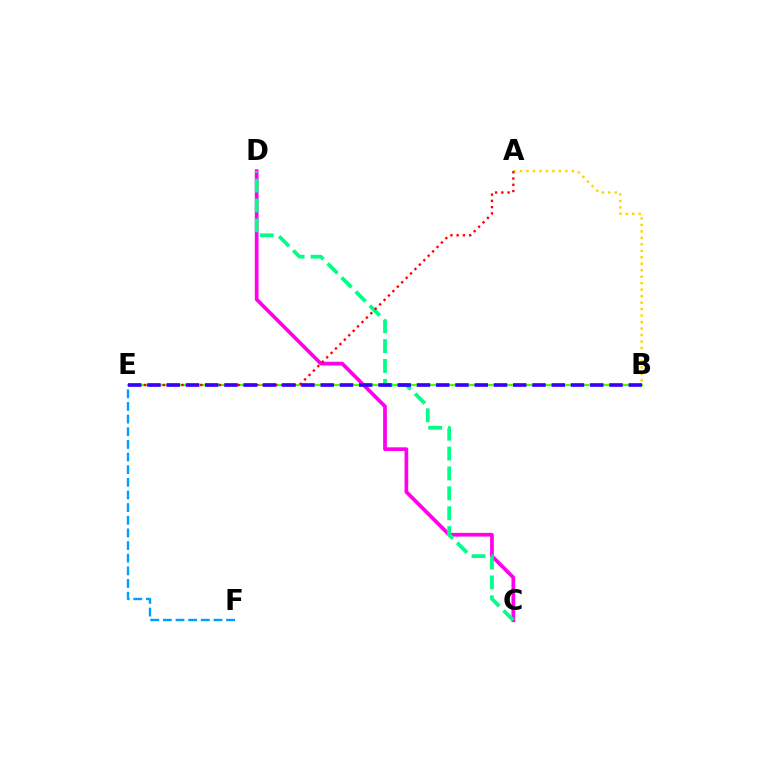{('B', 'E'): [{'color': '#4fff00', 'line_style': 'solid', 'thickness': 1.6}, {'color': '#3700ff', 'line_style': 'dashed', 'thickness': 2.62}], ('C', 'D'): [{'color': '#ff00ed', 'line_style': 'solid', 'thickness': 2.67}, {'color': '#00ff86', 'line_style': 'dashed', 'thickness': 2.7}], ('A', 'B'): [{'color': '#ffd500', 'line_style': 'dotted', 'thickness': 1.76}], ('E', 'F'): [{'color': '#009eff', 'line_style': 'dashed', 'thickness': 1.72}], ('A', 'E'): [{'color': '#ff0000', 'line_style': 'dotted', 'thickness': 1.7}]}